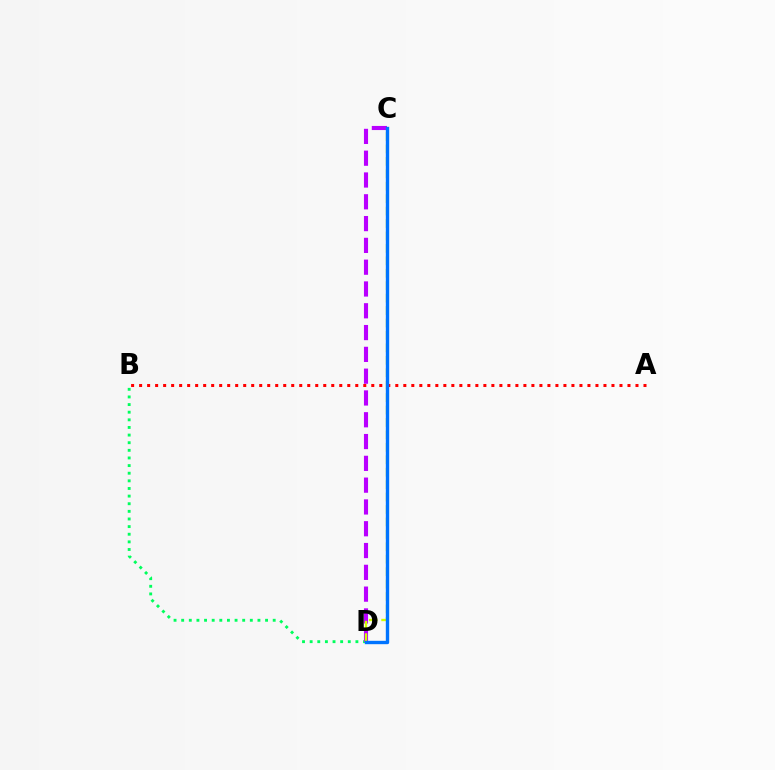{('B', 'D'): [{'color': '#00ff5c', 'line_style': 'dotted', 'thickness': 2.07}], ('A', 'B'): [{'color': '#ff0000', 'line_style': 'dotted', 'thickness': 2.18}], ('C', 'D'): [{'color': '#b900ff', 'line_style': 'dashed', 'thickness': 2.96}, {'color': '#d1ff00', 'line_style': 'dashed', 'thickness': 1.69}, {'color': '#0074ff', 'line_style': 'solid', 'thickness': 2.43}]}